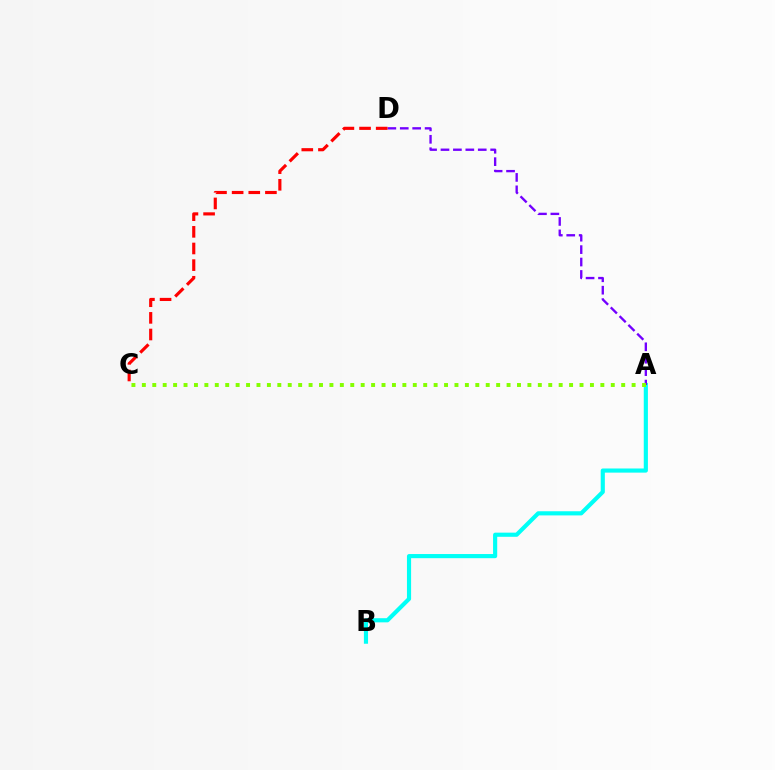{('A', 'B'): [{'color': '#00fff6', 'line_style': 'solid', 'thickness': 2.98}], ('A', 'D'): [{'color': '#7200ff', 'line_style': 'dashed', 'thickness': 1.69}], ('A', 'C'): [{'color': '#84ff00', 'line_style': 'dotted', 'thickness': 2.83}], ('C', 'D'): [{'color': '#ff0000', 'line_style': 'dashed', 'thickness': 2.26}]}